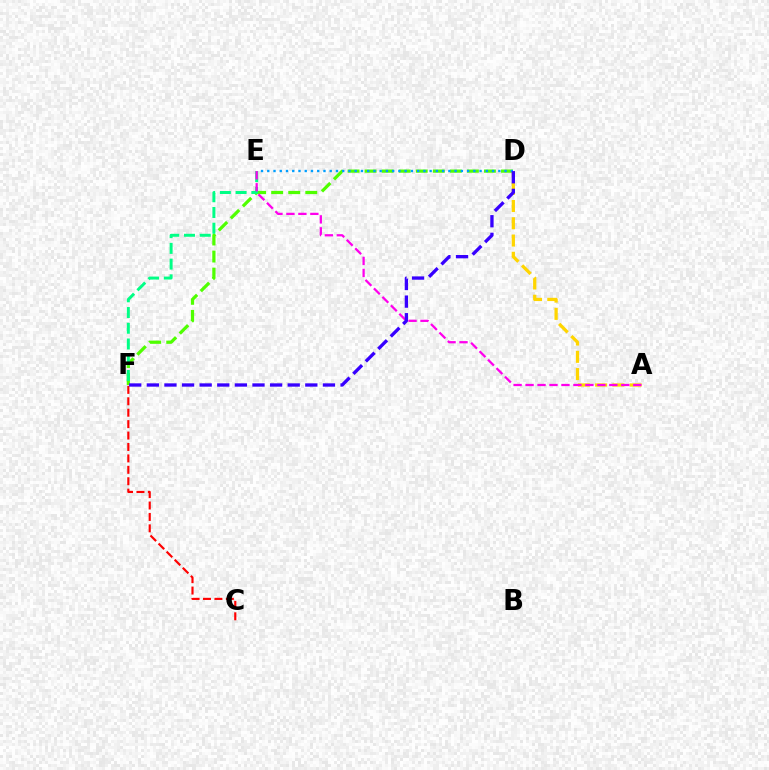{('D', 'F'): [{'color': '#4fff00', 'line_style': 'dashed', 'thickness': 2.32}, {'color': '#3700ff', 'line_style': 'dashed', 'thickness': 2.39}], ('A', 'D'): [{'color': '#ffd500', 'line_style': 'dashed', 'thickness': 2.35}], ('E', 'F'): [{'color': '#00ff86', 'line_style': 'dashed', 'thickness': 2.14}], ('C', 'F'): [{'color': '#ff0000', 'line_style': 'dashed', 'thickness': 1.55}], ('A', 'E'): [{'color': '#ff00ed', 'line_style': 'dashed', 'thickness': 1.63}], ('D', 'E'): [{'color': '#009eff', 'line_style': 'dotted', 'thickness': 1.7}]}